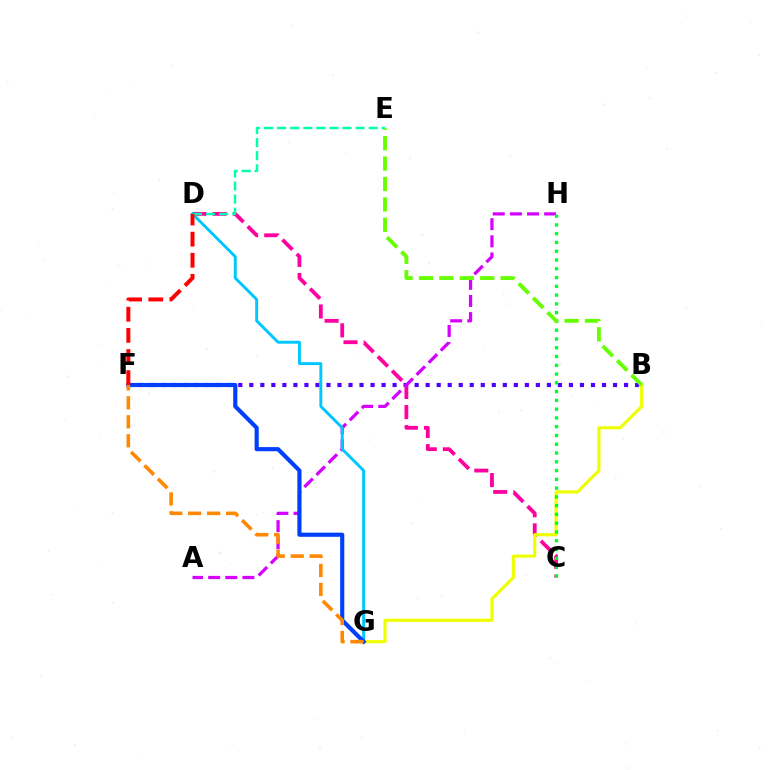{('B', 'F'): [{'color': '#4f00ff', 'line_style': 'dotted', 'thickness': 2.99}], ('C', 'D'): [{'color': '#ff00a0', 'line_style': 'dashed', 'thickness': 2.74}], ('A', 'H'): [{'color': '#d600ff', 'line_style': 'dashed', 'thickness': 2.33}], ('D', 'G'): [{'color': '#00c7ff', 'line_style': 'solid', 'thickness': 2.1}], ('B', 'G'): [{'color': '#eeff00', 'line_style': 'solid', 'thickness': 2.26}], ('D', 'E'): [{'color': '#00ffaf', 'line_style': 'dashed', 'thickness': 1.78}], ('C', 'H'): [{'color': '#00ff27', 'line_style': 'dotted', 'thickness': 2.38}], ('F', 'G'): [{'color': '#003fff', 'line_style': 'solid', 'thickness': 2.98}, {'color': '#ff8800', 'line_style': 'dashed', 'thickness': 2.58}], ('D', 'F'): [{'color': '#ff0000', 'line_style': 'dashed', 'thickness': 2.87}], ('B', 'E'): [{'color': '#66ff00', 'line_style': 'dashed', 'thickness': 2.77}]}